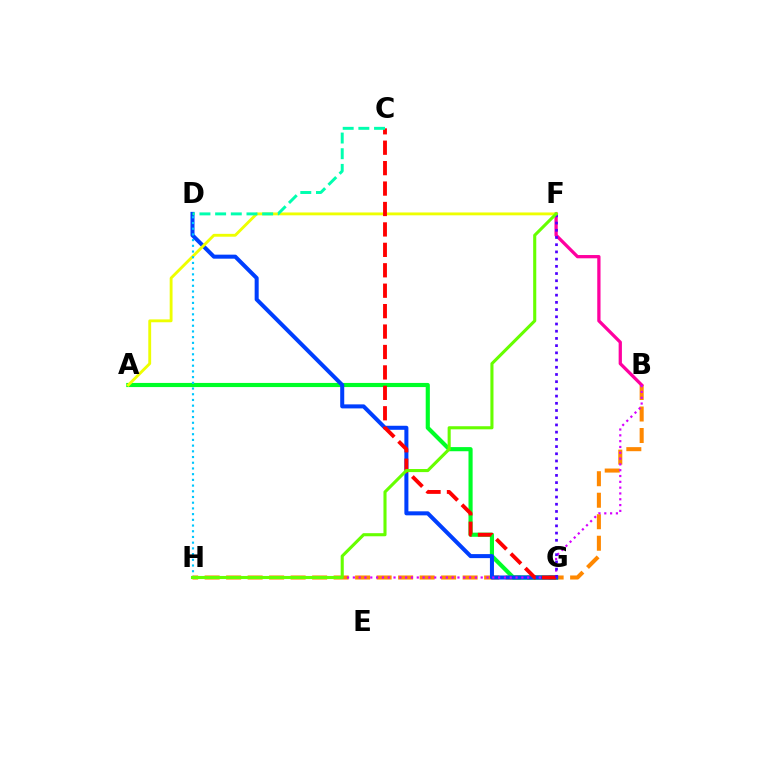{('B', 'H'): [{'color': '#ff8800', 'line_style': 'dashed', 'thickness': 2.92}, {'color': '#d600ff', 'line_style': 'dotted', 'thickness': 1.58}], ('A', 'G'): [{'color': '#00ff27', 'line_style': 'solid', 'thickness': 2.98}], ('B', 'F'): [{'color': '#ff00a0', 'line_style': 'solid', 'thickness': 2.35}], ('D', 'G'): [{'color': '#003fff', 'line_style': 'solid', 'thickness': 2.9}], ('A', 'F'): [{'color': '#eeff00', 'line_style': 'solid', 'thickness': 2.06}], ('D', 'H'): [{'color': '#00c7ff', 'line_style': 'dotted', 'thickness': 1.55}], ('C', 'G'): [{'color': '#ff0000', 'line_style': 'dashed', 'thickness': 2.78}], ('C', 'D'): [{'color': '#00ffaf', 'line_style': 'dashed', 'thickness': 2.13}], ('F', 'G'): [{'color': '#4f00ff', 'line_style': 'dotted', 'thickness': 1.96}], ('F', 'H'): [{'color': '#66ff00', 'line_style': 'solid', 'thickness': 2.23}]}